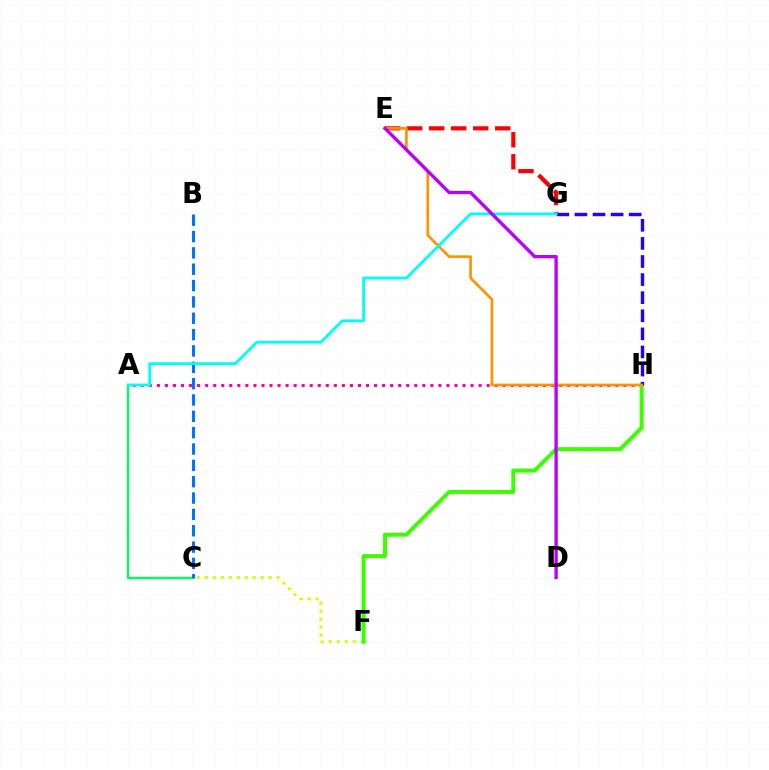{('C', 'F'): [{'color': '#d1ff00', 'line_style': 'dotted', 'thickness': 2.17}], ('A', 'C'): [{'color': '#00ff5c', 'line_style': 'solid', 'thickness': 1.69}], ('B', 'C'): [{'color': '#0074ff', 'line_style': 'dashed', 'thickness': 2.22}], ('A', 'H'): [{'color': '#ff00ac', 'line_style': 'dotted', 'thickness': 2.19}], ('F', 'H'): [{'color': '#3dff00', 'line_style': 'solid', 'thickness': 2.89}], ('E', 'G'): [{'color': '#ff0000', 'line_style': 'dashed', 'thickness': 2.99}], ('G', 'H'): [{'color': '#2500ff', 'line_style': 'dashed', 'thickness': 2.46}], ('E', 'H'): [{'color': '#ff9400', 'line_style': 'solid', 'thickness': 1.96}], ('A', 'G'): [{'color': '#00fff6', 'line_style': 'solid', 'thickness': 2.03}], ('D', 'E'): [{'color': '#b900ff', 'line_style': 'solid', 'thickness': 2.39}]}